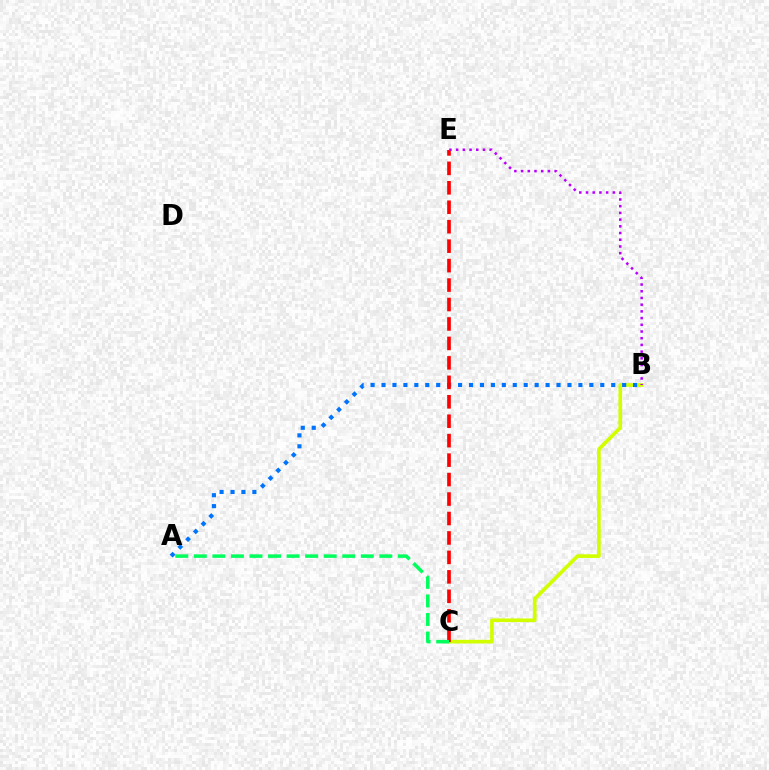{('B', 'C'): [{'color': '#d1ff00', 'line_style': 'solid', 'thickness': 2.64}], ('A', 'B'): [{'color': '#0074ff', 'line_style': 'dotted', 'thickness': 2.97}], ('C', 'E'): [{'color': '#ff0000', 'line_style': 'dashed', 'thickness': 2.64}], ('B', 'E'): [{'color': '#b900ff', 'line_style': 'dotted', 'thickness': 1.82}], ('A', 'C'): [{'color': '#00ff5c', 'line_style': 'dashed', 'thickness': 2.52}]}